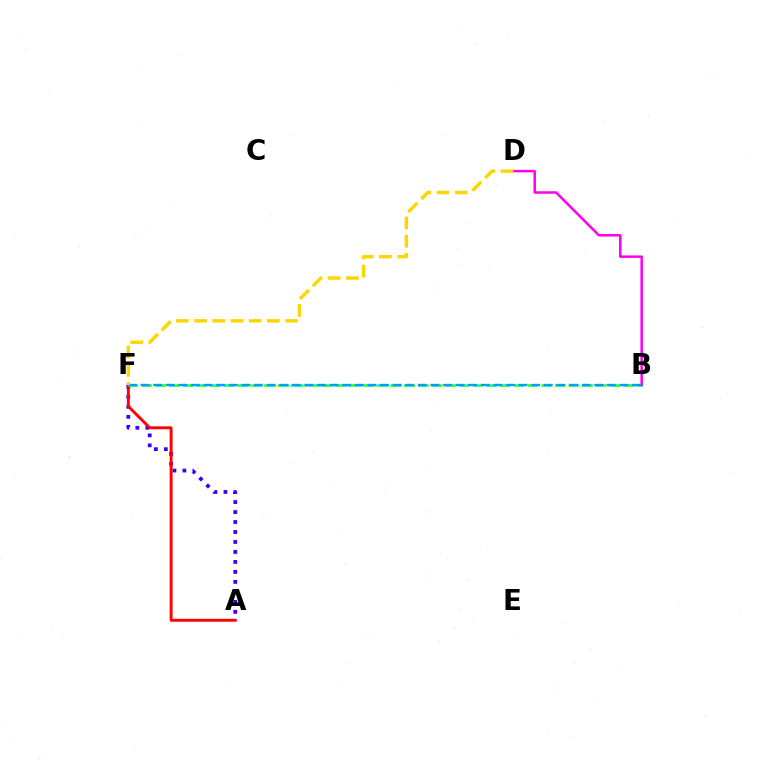{('A', 'F'): [{'color': '#3700ff', 'line_style': 'dotted', 'thickness': 2.71}, {'color': '#ff0000', 'line_style': 'solid', 'thickness': 2.08}], ('B', 'F'): [{'color': '#00ff86', 'line_style': 'dashed', 'thickness': 1.87}, {'color': '#4fff00', 'line_style': 'dotted', 'thickness': 1.84}, {'color': '#009eff', 'line_style': 'dashed', 'thickness': 1.71}], ('B', 'D'): [{'color': '#ff00ed', 'line_style': 'solid', 'thickness': 1.81}], ('D', 'F'): [{'color': '#ffd500', 'line_style': 'dashed', 'thickness': 2.47}]}